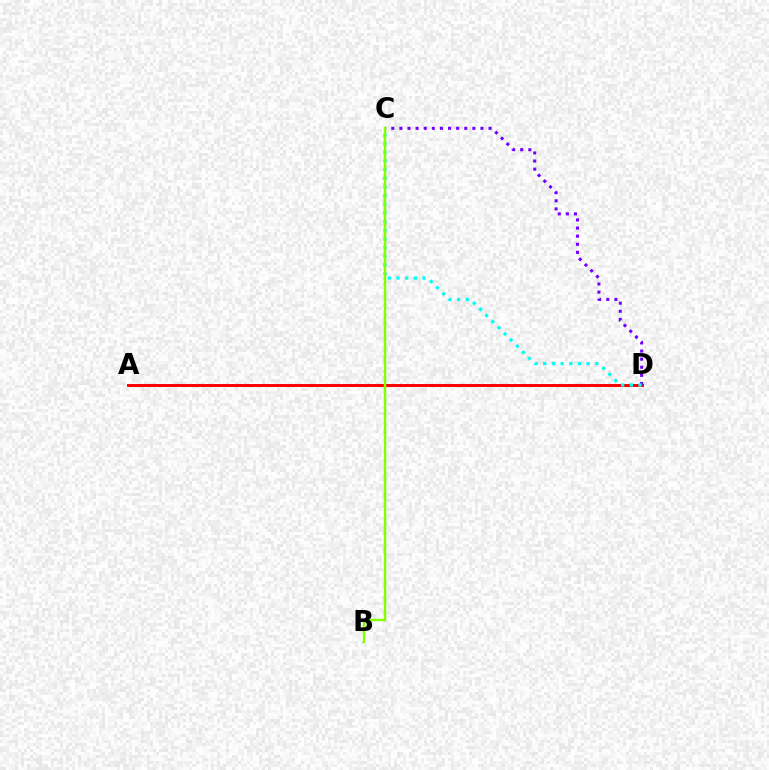{('A', 'D'): [{'color': '#ff0000', 'line_style': 'solid', 'thickness': 2.13}], ('C', 'D'): [{'color': '#7200ff', 'line_style': 'dotted', 'thickness': 2.2}, {'color': '#00fff6', 'line_style': 'dotted', 'thickness': 2.36}], ('B', 'C'): [{'color': '#84ff00', 'line_style': 'solid', 'thickness': 1.76}]}